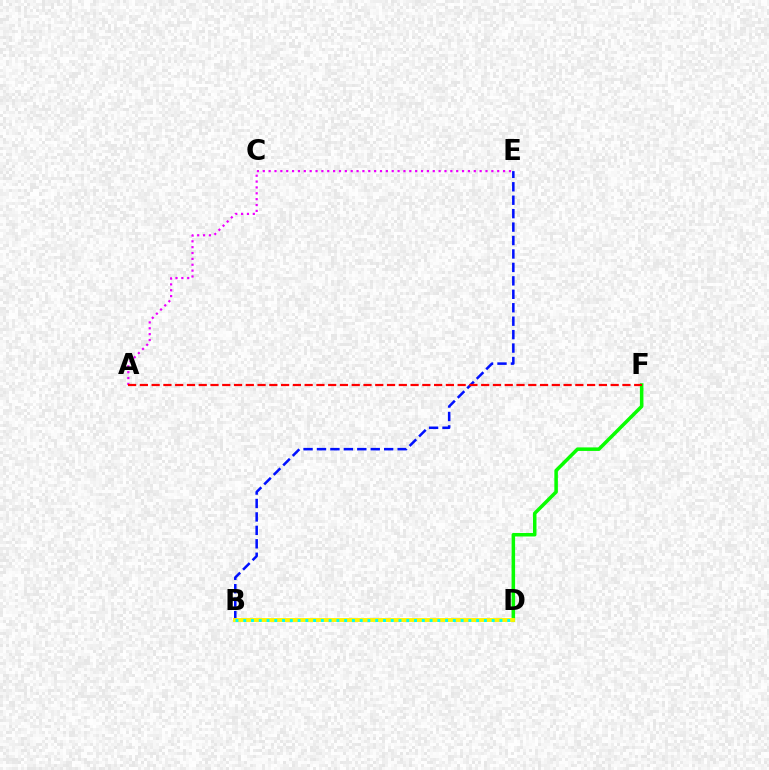{('B', 'E'): [{'color': '#0010ff', 'line_style': 'dashed', 'thickness': 1.83}], ('D', 'F'): [{'color': '#08ff00', 'line_style': 'solid', 'thickness': 2.54}], ('A', 'E'): [{'color': '#ee00ff', 'line_style': 'dotted', 'thickness': 1.59}], ('B', 'D'): [{'color': '#fcf500', 'line_style': 'solid', 'thickness': 2.8}, {'color': '#00fff6', 'line_style': 'dotted', 'thickness': 2.11}], ('A', 'F'): [{'color': '#ff0000', 'line_style': 'dashed', 'thickness': 1.6}]}